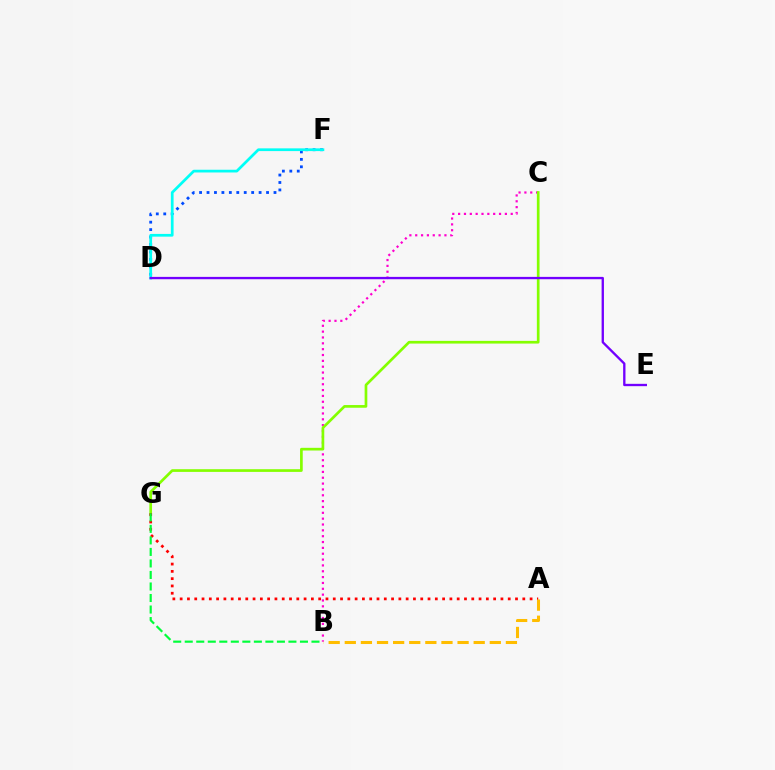{('D', 'F'): [{'color': '#004bff', 'line_style': 'dotted', 'thickness': 2.02}, {'color': '#00fff6', 'line_style': 'solid', 'thickness': 1.97}], ('B', 'C'): [{'color': '#ff00cf', 'line_style': 'dotted', 'thickness': 1.59}], ('C', 'G'): [{'color': '#84ff00', 'line_style': 'solid', 'thickness': 1.93}], ('A', 'G'): [{'color': '#ff0000', 'line_style': 'dotted', 'thickness': 1.98}], ('B', 'G'): [{'color': '#00ff39', 'line_style': 'dashed', 'thickness': 1.57}], ('A', 'B'): [{'color': '#ffbd00', 'line_style': 'dashed', 'thickness': 2.19}], ('D', 'E'): [{'color': '#7200ff', 'line_style': 'solid', 'thickness': 1.68}]}